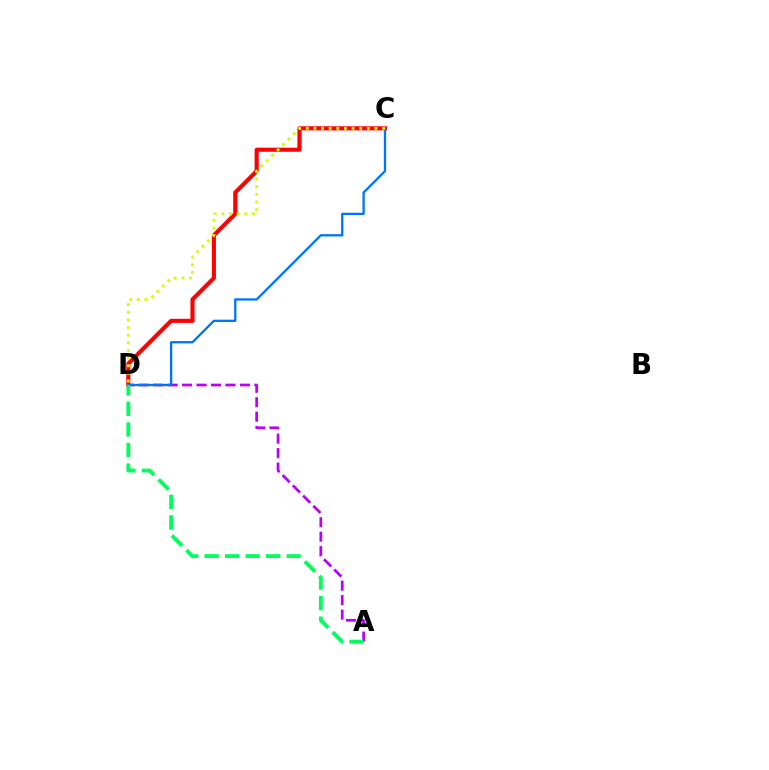{('C', 'D'): [{'color': '#ff0000', 'line_style': 'solid', 'thickness': 2.96}, {'color': '#0074ff', 'line_style': 'solid', 'thickness': 1.66}, {'color': '#d1ff00', 'line_style': 'dotted', 'thickness': 2.07}], ('A', 'D'): [{'color': '#b900ff', 'line_style': 'dashed', 'thickness': 1.97}, {'color': '#00ff5c', 'line_style': 'dashed', 'thickness': 2.79}]}